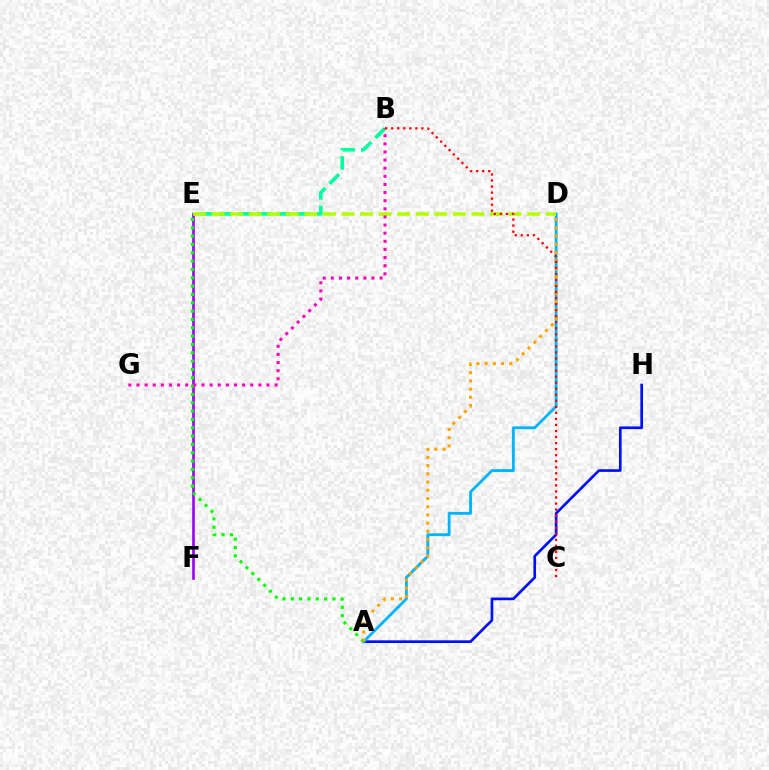{('A', 'H'): [{'color': '#0010ff', 'line_style': 'solid', 'thickness': 1.92}], ('B', 'E'): [{'color': '#00ff9d', 'line_style': 'dashed', 'thickness': 2.63}], ('E', 'F'): [{'color': '#9b00ff', 'line_style': 'solid', 'thickness': 1.9}], ('A', 'D'): [{'color': '#00b5ff', 'line_style': 'solid', 'thickness': 2.06}, {'color': '#ffa500', 'line_style': 'dotted', 'thickness': 2.23}], ('D', 'E'): [{'color': '#b3ff00', 'line_style': 'dashed', 'thickness': 2.52}], ('A', 'E'): [{'color': '#08ff00', 'line_style': 'dotted', 'thickness': 2.26}], ('B', 'G'): [{'color': '#ff00bd', 'line_style': 'dotted', 'thickness': 2.21}], ('B', 'C'): [{'color': '#ff0000', 'line_style': 'dotted', 'thickness': 1.64}]}